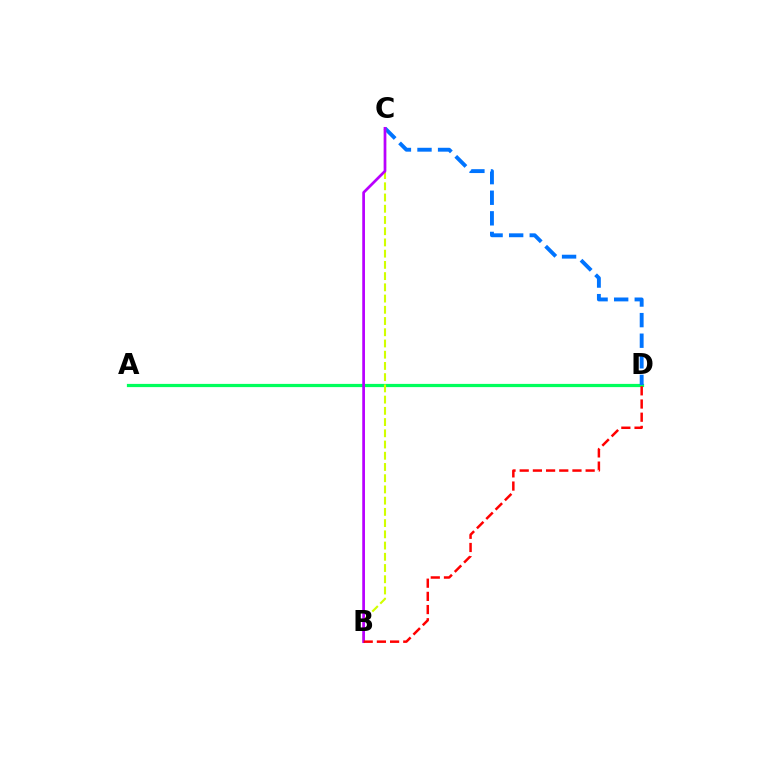{('A', 'D'): [{'color': '#00ff5c', 'line_style': 'solid', 'thickness': 2.32}], ('C', 'D'): [{'color': '#0074ff', 'line_style': 'dashed', 'thickness': 2.8}], ('B', 'C'): [{'color': '#d1ff00', 'line_style': 'dashed', 'thickness': 1.53}, {'color': '#b900ff', 'line_style': 'solid', 'thickness': 1.96}], ('B', 'D'): [{'color': '#ff0000', 'line_style': 'dashed', 'thickness': 1.79}]}